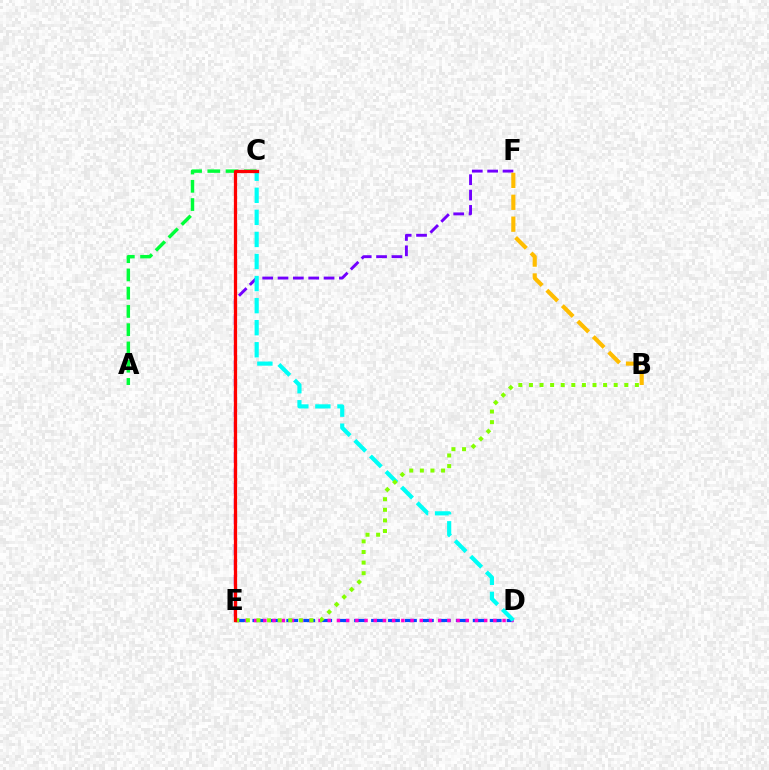{('E', 'F'): [{'color': '#7200ff', 'line_style': 'dashed', 'thickness': 2.08}], ('D', 'E'): [{'color': '#004bff', 'line_style': 'dashed', 'thickness': 2.3}, {'color': '#ff00cf', 'line_style': 'dotted', 'thickness': 2.5}], ('A', 'C'): [{'color': '#00ff39', 'line_style': 'dashed', 'thickness': 2.48}], ('C', 'D'): [{'color': '#00fff6', 'line_style': 'dashed', 'thickness': 3.0}], ('B', 'E'): [{'color': '#84ff00', 'line_style': 'dotted', 'thickness': 2.88}], ('B', 'F'): [{'color': '#ffbd00', 'line_style': 'dashed', 'thickness': 2.97}], ('C', 'E'): [{'color': '#ff0000', 'line_style': 'solid', 'thickness': 2.35}]}